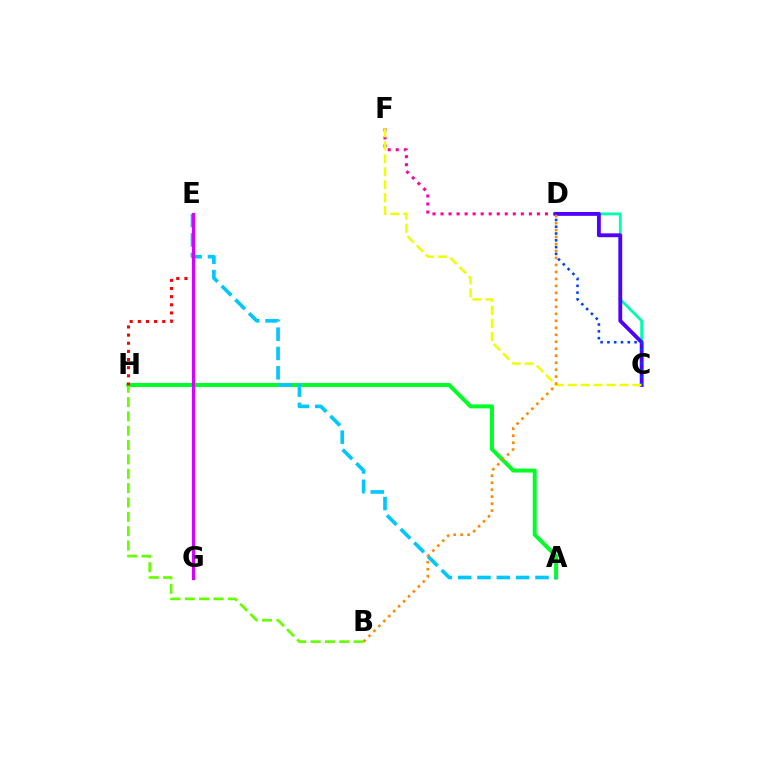{('C', 'D'): [{'color': '#00ffaf', 'line_style': 'solid', 'thickness': 2.06}, {'color': '#4f00ff', 'line_style': 'solid', 'thickness': 2.77}, {'color': '#003fff', 'line_style': 'dotted', 'thickness': 1.85}], ('A', 'H'): [{'color': '#00ff27', 'line_style': 'solid', 'thickness': 2.88}], ('B', 'H'): [{'color': '#66ff00', 'line_style': 'dashed', 'thickness': 1.95}], ('E', 'H'): [{'color': '#ff0000', 'line_style': 'dotted', 'thickness': 2.21}], ('D', 'F'): [{'color': '#ff00a0', 'line_style': 'dotted', 'thickness': 2.18}], ('A', 'E'): [{'color': '#00c7ff', 'line_style': 'dashed', 'thickness': 2.63}], ('E', 'G'): [{'color': '#d600ff', 'line_style': 'solid', 'thickness': 2.28}], ('C', 'F'): [{'color': '#eeff00', 'line_style': 'dashed', 'thickness': 1.76}], ('B', 'D'): [{'color': '#ff8800', 'line_style': 'dotted', 'thickness': 1.9}]}